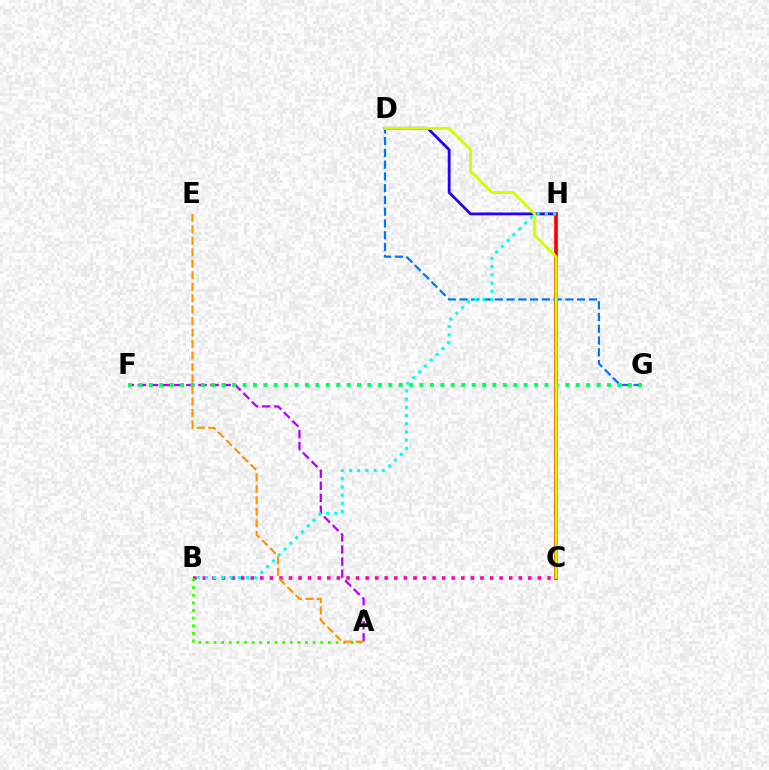{('A', 'F'): [{'color': '#b900ff', 'line_style': 'dashed', 'thickness': 1.64}], ('D', 'H'): [{'color': '#2500ff', 'line_style': 'solid', 'thickness': 2.01}], ('C', 'H'): [{'color': '#ff0000', 'line_style': 'solid', 'thickness': 2.63}], ('D', 'G'): [{'color': '#0074ff', 'line_style': 'dashed', 'thickness': 1.6}], ('B', 'C'): [{'color': '#ff00ac', 'line_style': 'dotted', 'thickness': 2.6}], ('A', 'B'): [{'color': '#3dff00', 'line_style': 'dotted', 'thickness': 2.07}], ('F', 'G'): [{'color': '#00ff5c', 'line_style': 'dotted', 'thickness': 2.83}], ('B', 'H'): [{'color': '#00fff6', 'line_style': 'dotted', 'thickness': 2.23}], ('A', 'E'): [{'color': '#ff9400', 'line_style': 'dashed', 'thickness': 1.56}], ('C', 'D'): [{'color': '#d1ff00', 'line_style': 'solid', 'thickness': 2.14}]}